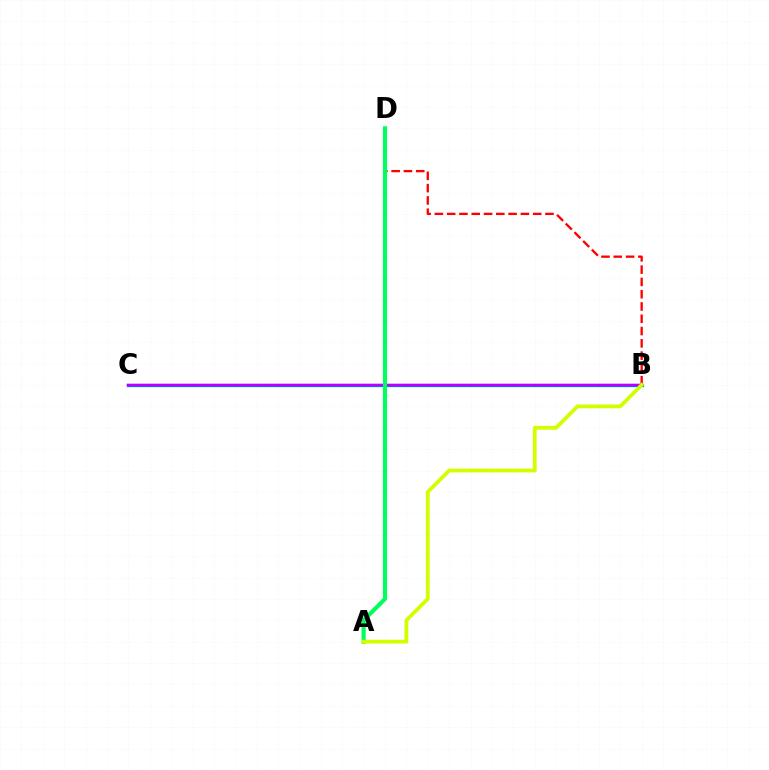{('B', 'C'): [{'color': '#0074ff', 'line_style': 'solid', 'thickness': 2.32}, {'color': '#b900ff', 'line_style': 'solid', 'thickness': 1.78}], ('B', 'D'): [{'color': '#ff0000', 'line_style': 'dashed', 'thickness': 1.67}], ('A', 'D'): [{'color': '#00ff5c', 'line_style': 'solid', 'thickness': 2.98}], ('A', 'B'): [{'color': '#d1ff00', 'line_style': 'solid', 'thickness': 2.73}]}